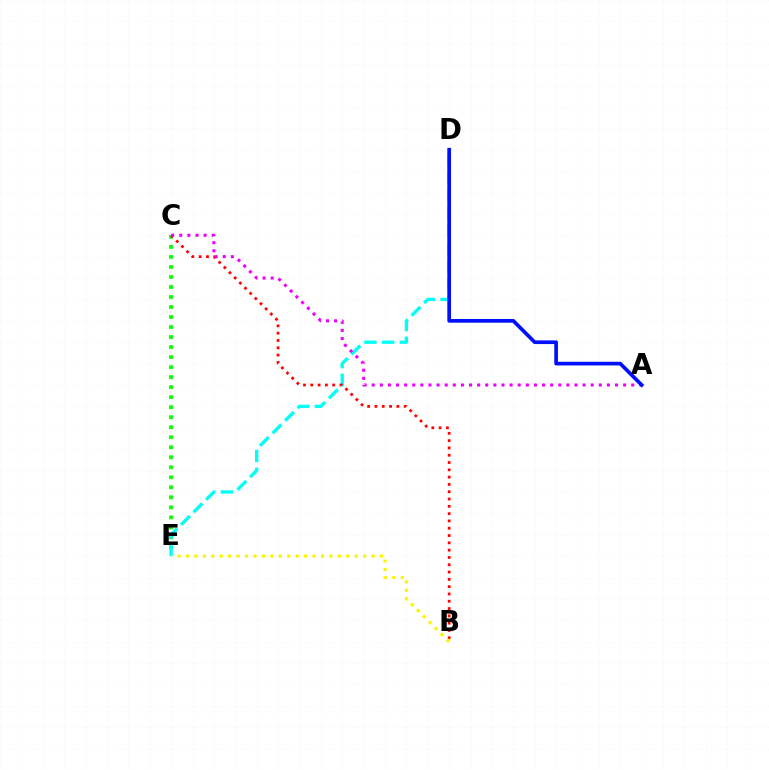{('C', 'E'): [{'color': '#08ff00', 'line_style': 'dotted', 'thickness': 2.72}], ('D', 'E'): [{'color': '#00fff6', 'line_style': 'dashed', 'thickness': 2.41}], ('B', 'C'): [{'color': '#ff0000', 'line_style': 'dotted', 'thickness': 1.98}], ('A', 'C'): [{'color': '#ee00ff', 'line_style': 'dotted', 'thickness': 2.2}], ('A', 'D'): [{'color': '#0010ff', 'line_style': 'solid', 'thickness': 2.66}], ('B', 'E'): [{'color': '#fcf500', 'line_style': 'dotted', 'thickness': 2.29}]}